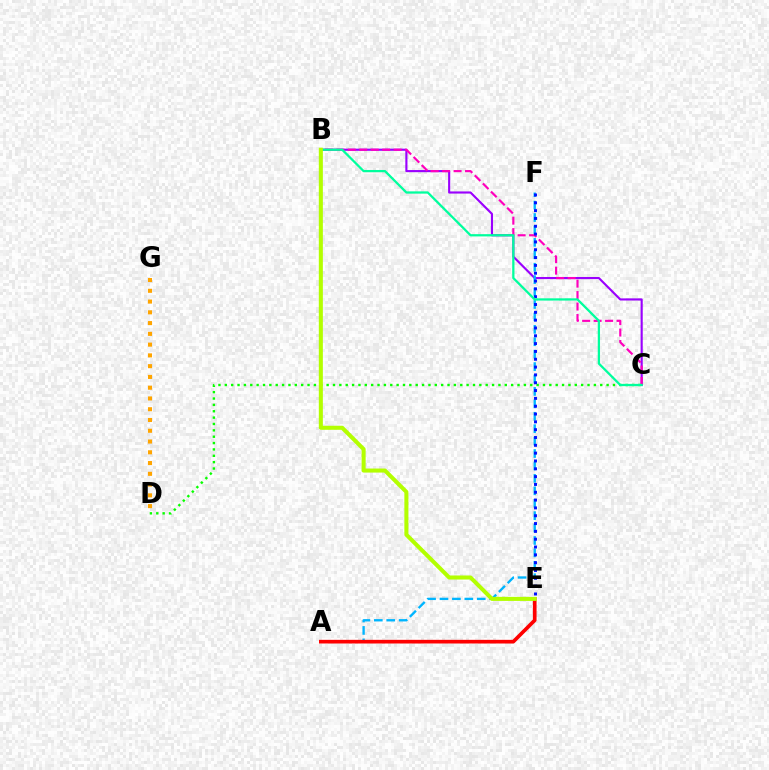{('B', 'C'): [{'color': '#9b00ff', 'line_style': 'solid', 'thickness': 1.54}, {'color': '#ff00bd', 'line_style': 'dashed', 'thickness': 1.56}, {'color': '#00ff9d', 'line_style': 'solid', 'thickness': 1.63}], ('A', 'F'): [{'color': '#00b5ff', 'line_style': 'dashed', 'thickness': 1.69}], ('D', 'G'): [{'color': '#ffa500', 'line_style': 'dotted', 'thickness': 2.93}], ('A', 'E'): [{'color': '#ff0000', 'line_style': 'solid', 'thickness': 2.63}], ('C', 'D'): [{'color': '#08ff00', 'line_style': 'dotted', 'thickness': 1.73}], ('E', 'F'): [{'color': '#0010ff', 'line_style': 'dotted', 'thickness': 2.13}], ('B', 'E'): [{'color': '#b3ff00', 'line_style': 'solid', 'thickness': 2.91}]}